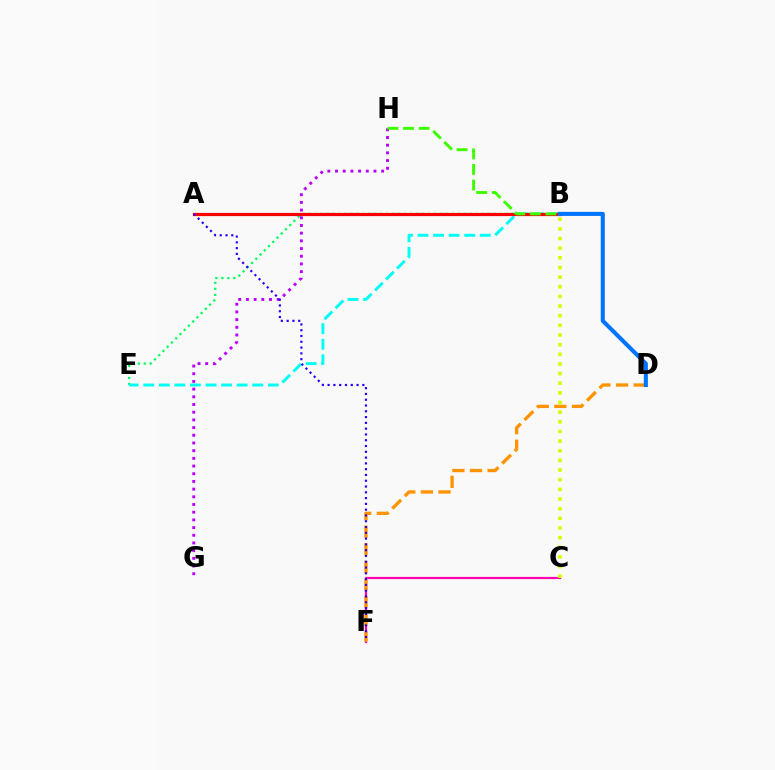{('B', 'E'): [{'color': '#00ff5c', 'line_style': 'dotted', 'thickness': 1.62}, {'color': '#00fff6', 'line_style': 'dashed', 'thickness': 2.12}], ('C', 'F'): [{'color': '#ff00ac', 'line_style': 'solid', 'thickness': 1.58}], ('A', 'B'): [{'color': '#ff0000', 'line_style': 'solid', 'thickness': 2.3}], ('D', 'F'): [{'color': '#ff9400', 'line_style': 'dashed', 'thickness': 2.39}], ('B', 'C'): [{'color': '#d1ff00', 'line_style': 'dotted', 'thickness': 2.62}], ('G', 'H'): [{'color': '#b900ff', 'line_style': 'dotted', 'thickness': 2.09}], ('A', 'F'): [{'color': '#2500ff', 'line_style': 'dotted', 'thickness': 1.57}], ('B', 'D'): [{'color': '#0074ff', 'line_style': 'solid', 'thickness': 2.93}], ('B', 'H'): [{'color': '#3dff00', 'line_style': 'dashed', 'thickness': 2.12}]}